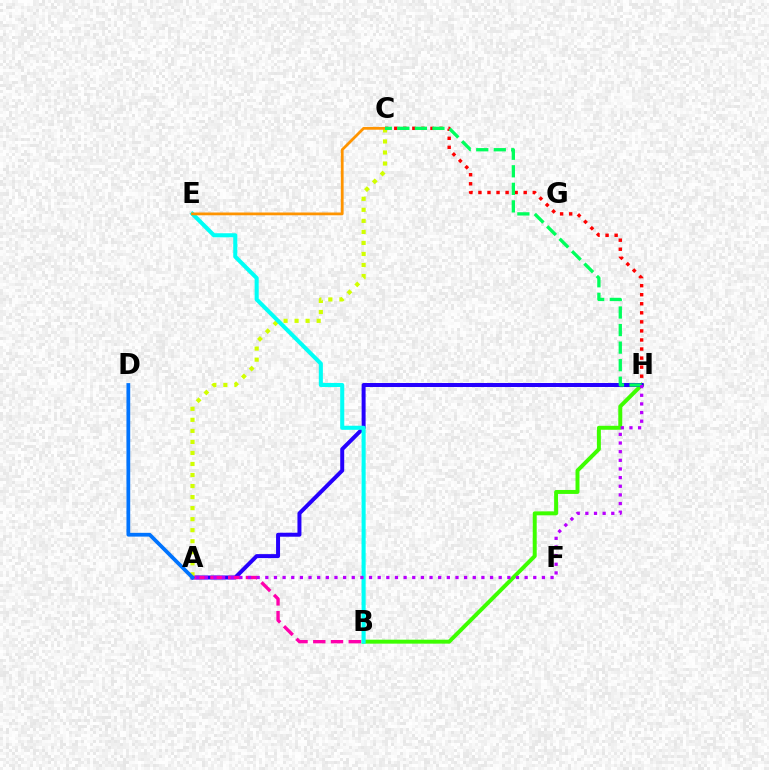{('B', 'H'): [{'color': '#3dff00', 'line_style': 'solid', 'thickness': 2.85}], ('C', 'H'): [{'color': '#ff0000', 'line_style': 'dotted', 'thickness': 2.46}, {'color': '#00ff5c', 'line_style': 'dashed', 'thickness': 2.38}], ('A', 'H'): [{'color': '#2500ff', 'line_style': 'solid', 'thickness': 2.86}, {'color': '#b900ff', 'line_style': 'dotted', 'thickness': 2.35}], ('A', 'C'): [{'color': '#d1ff00', 'line_style': 'dotted', 'thickness': 3.0}], ('B', 'E'): [{'color': '#00fff6', 'line_style': 'solid', 'thickness': 2.93}], ('A', 'B'): [{'color': '#ff00ac', 'line_style': 'dashed', 'thickness': 2.41}], ('C', 'E'): [{'color': '#ff9400', 'line_style': 'solid', 'thickness': 2.0}], ('A', 'D'): [{'color': '#0074ff', 'line_style': 'solid', 'thickness': 2.7}]}